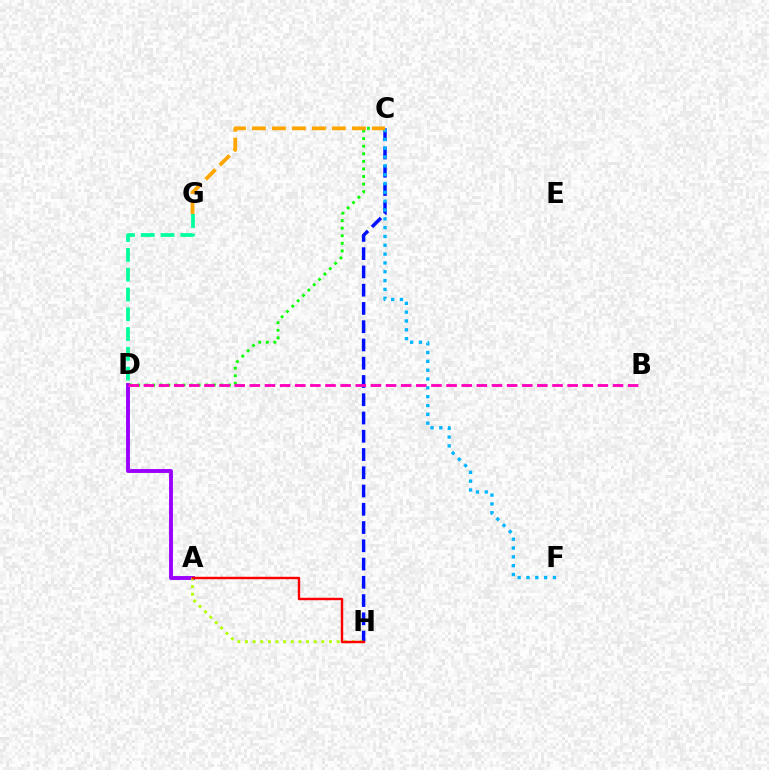{('A', 'D'): [{'color': '#9b00ff', 'line_style': 'solid', 'thickness': 2.81}], ('C', 'H'): [{'color': '#0010ff', 'line_style': 'dashed', 'thickness': 2.48}], ('C', 'F'): [{'color': '#00b5ff', 'line_style': 'dotted', 'thickness': 2.4}], ('A', 'H'): [{'color': '#b3ff00', 'line_style': 'dotted', 'thickness': 2.07}, {'color': '#ff0000', 'line_style': 'solid', 'thickness': 1.74}], ('C', 'D'): [{'color': '#08ff00', 'line_style': 'dotted', 'thickness': 2.06}], ('B', 'D'): [{'color': '#ff00bd', 'line_style': 'dashed', 'thickness': 2.06}], ('C', 'G'): [{'color': '#ffa500', 'line_style': 'dashed', 'thickness': 2.72}], ('D', 'G'): [{'color': '#00ff9d', 'line_style': 'dashed', 'thickness': 2.69}]}